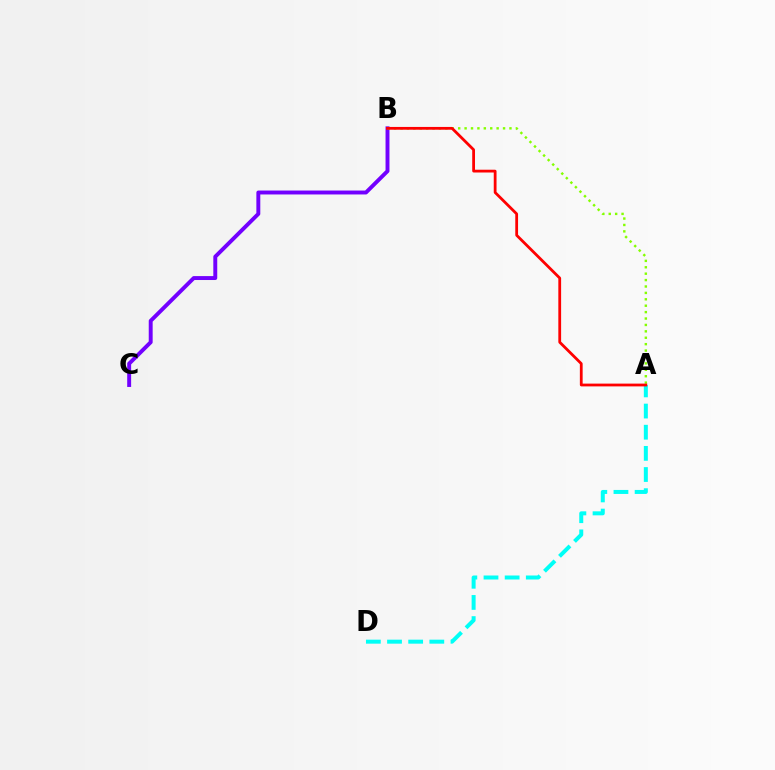{('B', 'C'): [{'color': '#7200ff', 'line_style': 'solid', 'thickness': 2.83}], ('A', 'D'): [{'color': '#00fff6', 'line_style': 'dashed', 'thickness': 2.87}], ('A', 'B'): [{'color': '#84ff00', 'line_style': 'dotted', 'thickness': 1.74}, {'color': '#ff0000', 'line_style': 'solid', 'thickness': 2.0}]}